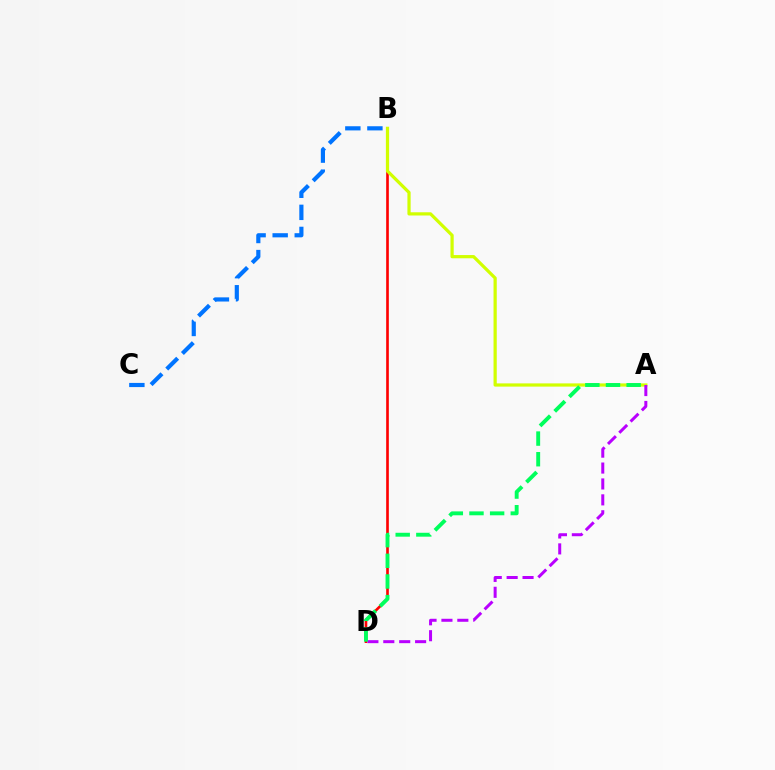{('B', 'C'): [{'color': '#0074ff', 'line_style': 'dashed', 'thickness': 3.0}], ('B', 'D'): [{'color': '#ff0000', 'line_style': 'solid', 'thickness': 1.9}], ('A', 'B'): [{'color': '#d1ff00', 'line_style': 'solid', 'thickness': 2.32}], ('A', 'D'): [{'color': '#b900ff', 'line_style': 'dashed', 'thickness': 2.16}, {'color': '#00ff5c', 'line_style': 'dashed', 'thickness': 2.81}]}